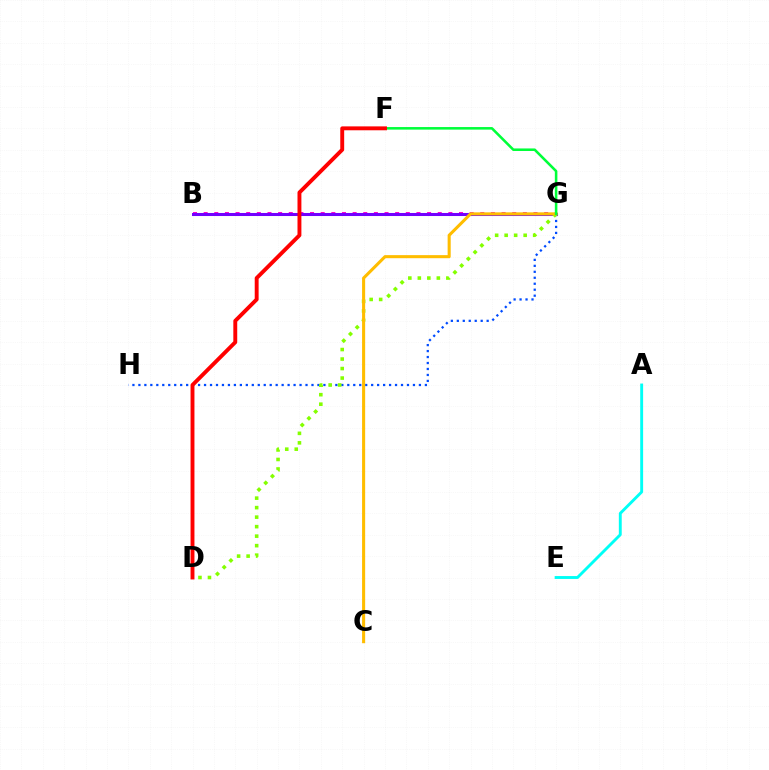{('B', 'G'): [{'color': '#ff00cf', 'line_style': 'dotted', 'thickness': 2.89}, {'color': '#7200ff', 'line_style': 'solid', 'thickness': 2.19}], ('G', 'H'): [{'color': '#004bff', 'line_style': 'dotted', 'thickness': 1.62}], ('D', 'G'): [{'color': '#84ff00', 'line_style': 'dotted', 'thickness': 2.58}], ('C', 'G'): [{'color': '#ffbd00', 'line_style': 'solid', 'thickness': 2.21}], ('F', 'G'): [{'color': '#00ff39', 'line_style': 'solid', 'thickness': 1.84}], ('A', 'E'): [{'color': '#00fff6', 'line_style': 'solid', 'thickness': 2.08}], ('D', 'F'): [{'color': '#ff0000', 'line_style': 'solid', 'thickness': 2.81}]}